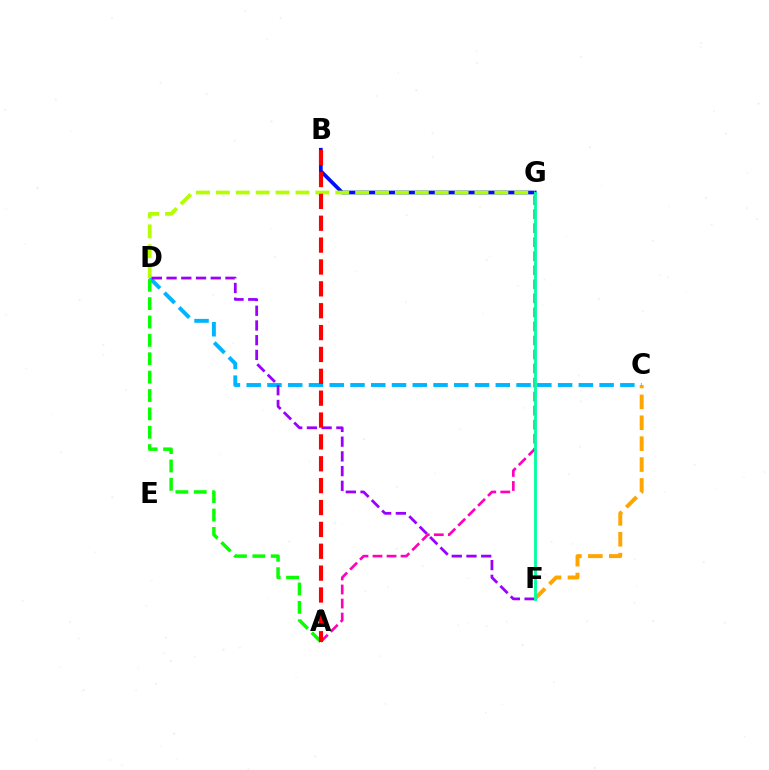{('C', 'D'): [{'color': '#00b5ff', 'line_style': 'dashed', 'thickness': 2.82}], ('A', 'D'): [{'color': '#08ff00', 'line_style': 'dashed', 'thickness': 2.5}], ('B', 'G'): [{'color': '#0010ff', 'line_style': 'solid', 'thickness': 2.67}], ('D', 'G'): [{'color': '#b3ff00', 'line_style': 'dashed', 'thickness': 2.7}], ('D', 'F'): [{'color': '#9b00ff', 'line_style': 'dashed', 'thickness': 2.0}], ('C', 'F'): [{'color': '#ffa500', 'line_style': 'dashed', 'thickness': 2.84}], ('A', 'G'): [{'color': '#ff00bd', 'line_style': 'dashed', 'thickness': 1.91}], ('A', 'B'): [{'color': '#ff0000', 'line_style': 'dashed', 'thickness': 2.97}], ('F', 'G'): [{'color': '#00ff9d', 'line_style': 'solid', 'thickness': 2.02}]}